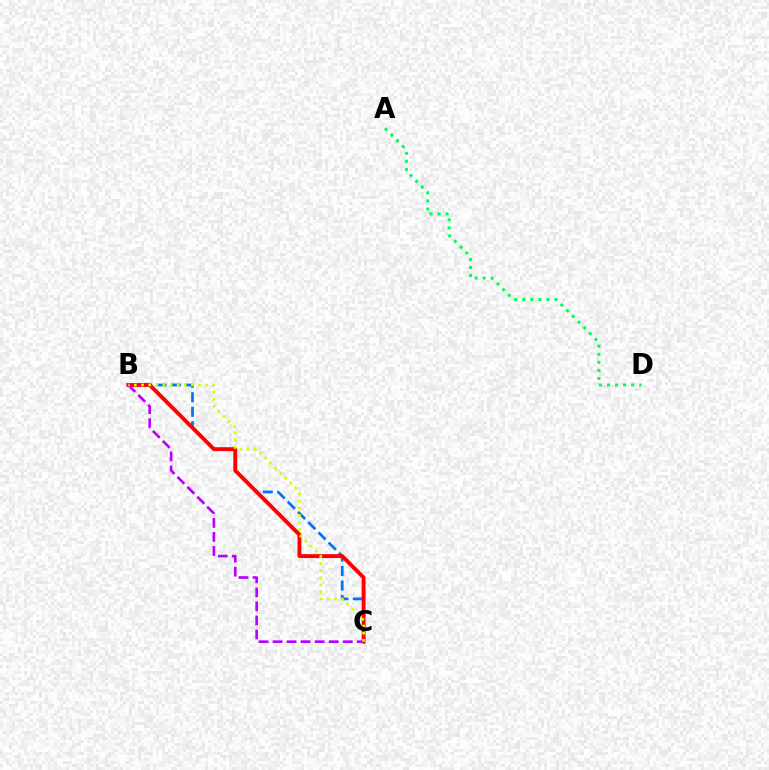{('B', 'C'): [{'color': '#0074ff', 'line_style': 'dashed', 'thickness': 1.97}, {'color': '#ff0000', 'line_style': 'solid', 'thickness': 2.79}, {'color': '#b900ff', 'line_style': 'dashed', 'thickness': 1.91}, {'color': '#d1ff00', 'line_style': 'dotted', 'thickness': 1.94}], ('A', 'D'): [{'color': '#00ff5c', 'line_style': 'dotted', 'thickness': 2.19}]}